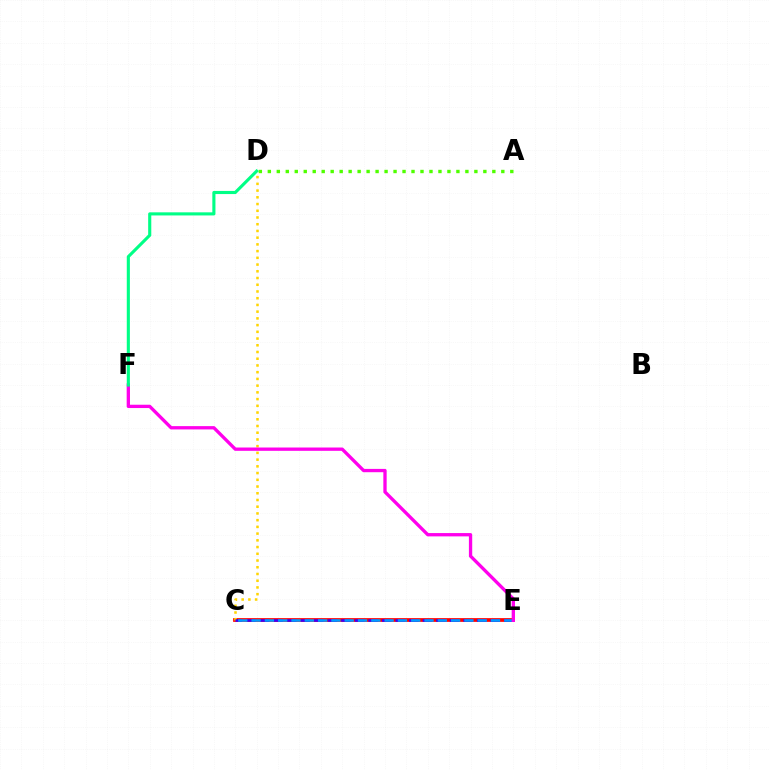{('C', 'E'): [{'color': '#ff0000', 'line_style': 'solid', 'thickness': 2.69}, {'color': '#3700ff', 'line_style': 'dashed', 'thickness': 1.84}, {'color': '#009eff', 'line_style': 'dashed', 'thickness': 1.81}], ('C', 'D'): [{'color': '#ffd500', 'line_style': 'dotted', 'thickness': 1.83}], ('A', 'D'): [{'color': '#4fff00', 'line_style': 'dotted', 'thickness': 2.44}], ('E', 'F'): [{'color': '#ff00ed', 'line_style': 'solid', 'thickness': 2.39}], ('D', 'F'): [{'color': '#00ff86', 'line_style': 'solid', 'thickness': 2.24}]}